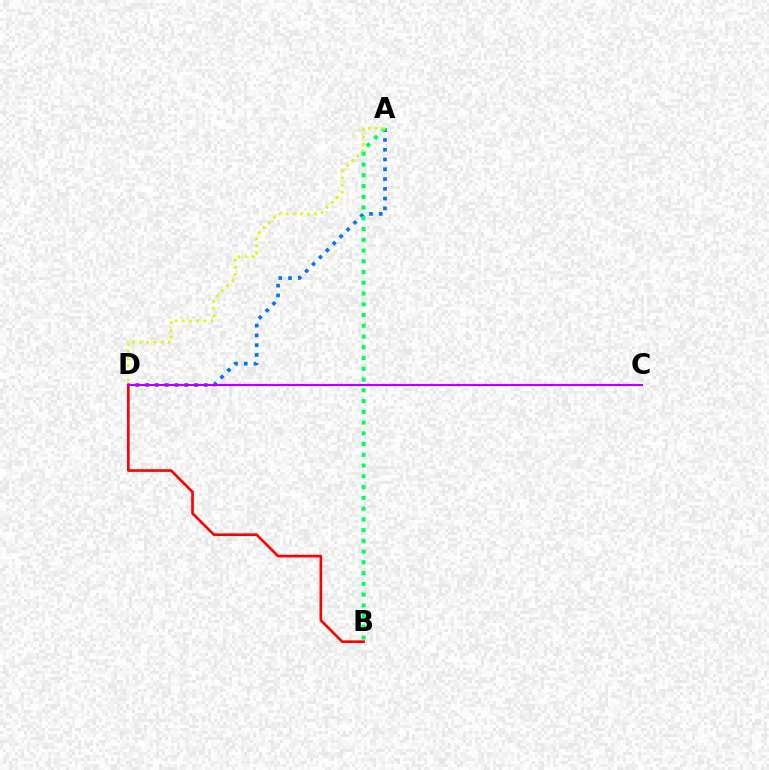{('A', 'D'): [{'color': '#0074ff', 'line_style': 'dotted', 'thickness': 2.66}, {'color': '#d1ff00', 'line_style': 'dotted', 'thickness': 1.94}], ('A', 'B'): [{'color': '#00ff5c', 'line_style': 'dotted', 'thickness': 2.92}], ('B', 'D'): [{'color': '#ff0000', 'line_style': 'solid', 'thickness': 1.9}], ('C', 'D'): [{'color': '#b900ff', 'line_style': 'solid', 'thickness': 1.55}]}